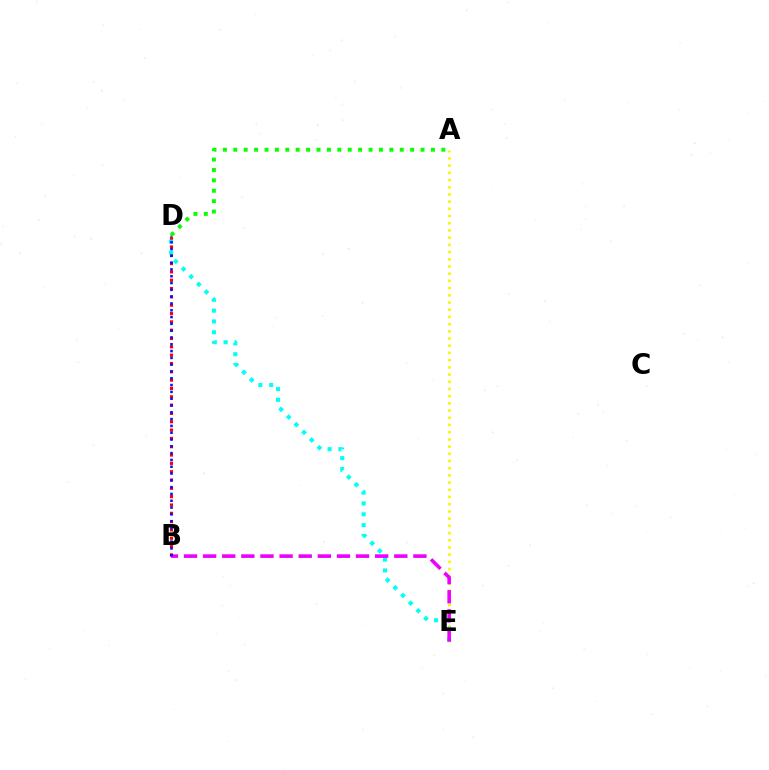{('A', 'E'): [{'color': '#fcf500', 'line_style': 'dotted', 'thickness': 1.96}], ('B', 'D'): [{'color': '#ff0000', 'line_style': 'dotted', 'thickness': 2.26}, {'color': '#0010ff', 'line_style': 'dotted', 'thickness': 1.85}], ('D', 'E'): [{'color': '#00fff6', 'line_style': 'dotted', 'thickness': 2.94}], ('B', 'E'): [{'color': '#ee00ff', 'line_style': 'dashed', 'thickness': 2.6}], ('A', 'D'): [{'color': '#08ff00', 'line_style': 'dotted', 'thickness': 2.83}]}